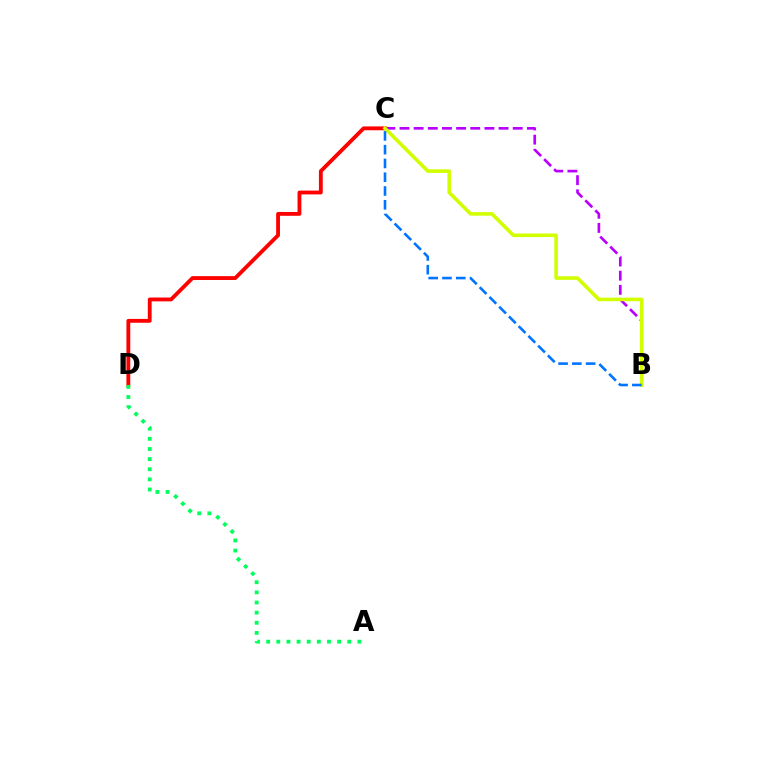{('B', 'C'): [{'color': '#b900ff', 'line_style': 'dashed', 'thickness': 1.92}, {'color': '#d1ff00', 'line_style': 'solid', 'thickness': 2.58}, {'color': '#0074ff', 'line_style': 'dashed', 'thickness': 1.87}], ('C', 'D'): [{'color': '#ff0000', 'line_style': 'solid', 'thickness': 2.76}], ('A', 'D'): [{'color': '#00ff5c', 'line_style': 'dotted', 'thickness': 2.75}]}